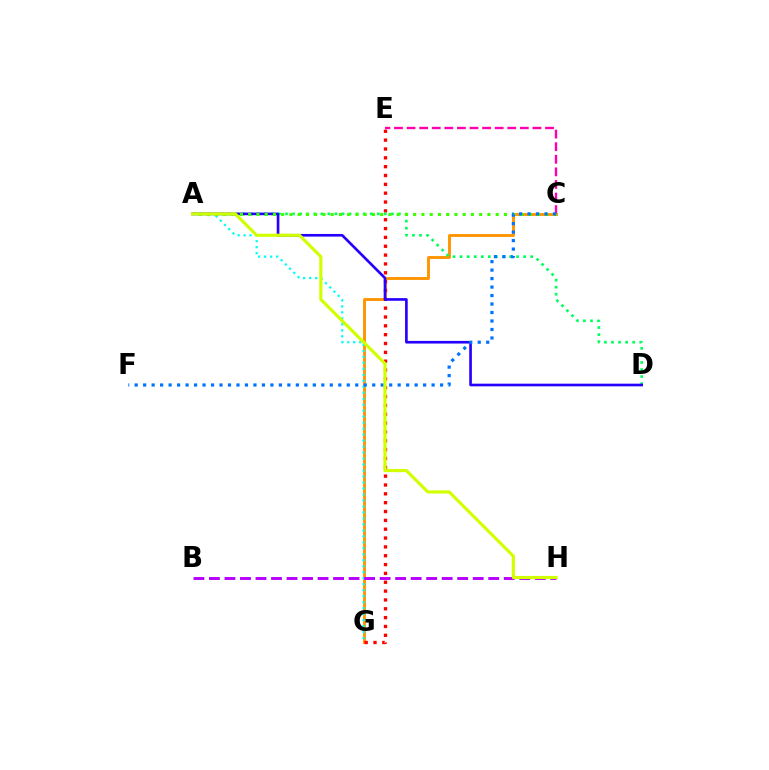{('C', 'G'): [{'color': '#ff9400', 'line_style': 'solid', 'thickness': 2.08}], ('A', 'G'): [{'color': '#00fff6', 'line_style': 'dotted', 'thickness': 1.63}], ('E', 'G'): [{'color': '#ff0000', 'line_style': 'dotted', 'thickness': 2.4}], ('B', 'H'): [{'color': '#b900ff', 'line_style': 'dashed', 'thickness': 2.11}], ('C', 'E'): [{'color': '#ff00ac', 'line_style': 'dashed', 'thickness': 1.71}], ('A', 'D'): [{'color': '#00ff5c', 'line_style': 'dotted', 'thickness': 1.92}, {'color': '#2500ff', 'line_style': 'solid', 'thickness': 1.91}], ('A', 'C'): [{'color': '#3dff00', 'line_style': 'dotted', 'thickness': 2.24}], ('C', 'F'): [{'color': '#0074ff', 'line_style': 'dotted', 'thickness': 2.31}], ('A', 'H'): [{'color': '#d1ff00', 'line_style': 'solid', 'thickness': 2.28}]}